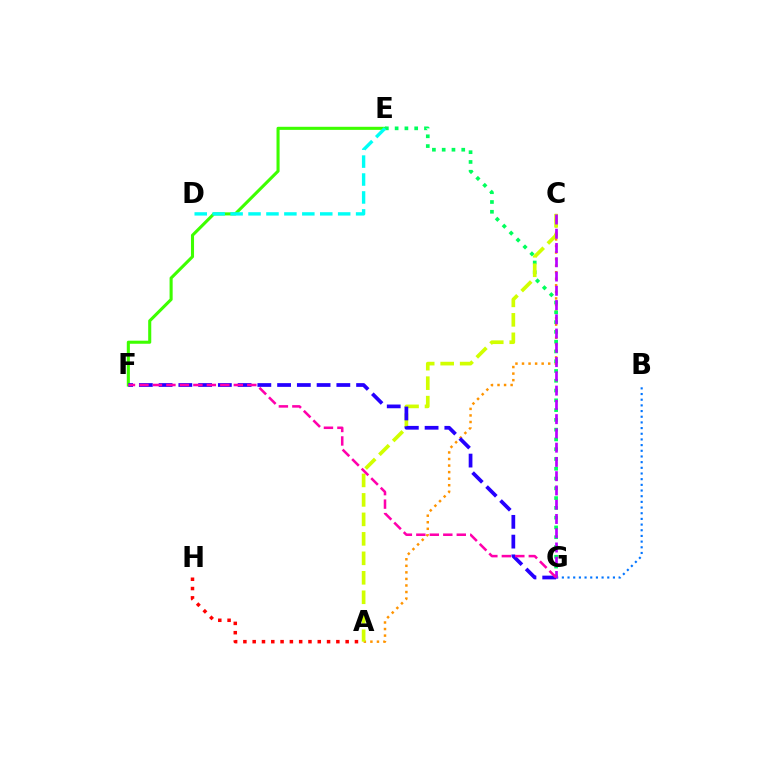{('E', 'F'): [{'color': '#3dff00', 'line_style': 'solid', 'thickness': 2.22}], ('A', 'C'): [{'color': '#ff9400', 'line_style': 'dotted', 'thickness': 1.78}, {'color': '#d1ff00', 'line_style': 'dashed', 'thickness': 2.65}], ('E', 'G'): [{'color': '#00ff5c', 'line_style': 'dotted', 'thickness': 2.66}], ('A', 'H'): [{'color': '#ff0000', 'line_style': 'dotted', 'thickness': 2.53}], ('B', 'G'): [{'color': '#0074ff', 'line_style': 'dotted', 'thickness': 1.54}], ('C', 'G'): [{'color': '#b900ff', 'line_style': 'dashed', 'thickness': 1.94}], ('F', 'G'): [{'color': '#2500ff', 'line_style': 'dashed', 'thickness': 2.68}, {'color': '#ff00ac', 'line_style': 'dashed', 'thickness': 1.83}], ('D', 'E'): [{'color': '#00fff6', 'line_style': 'dashed', 'thickness': 2.44}]}